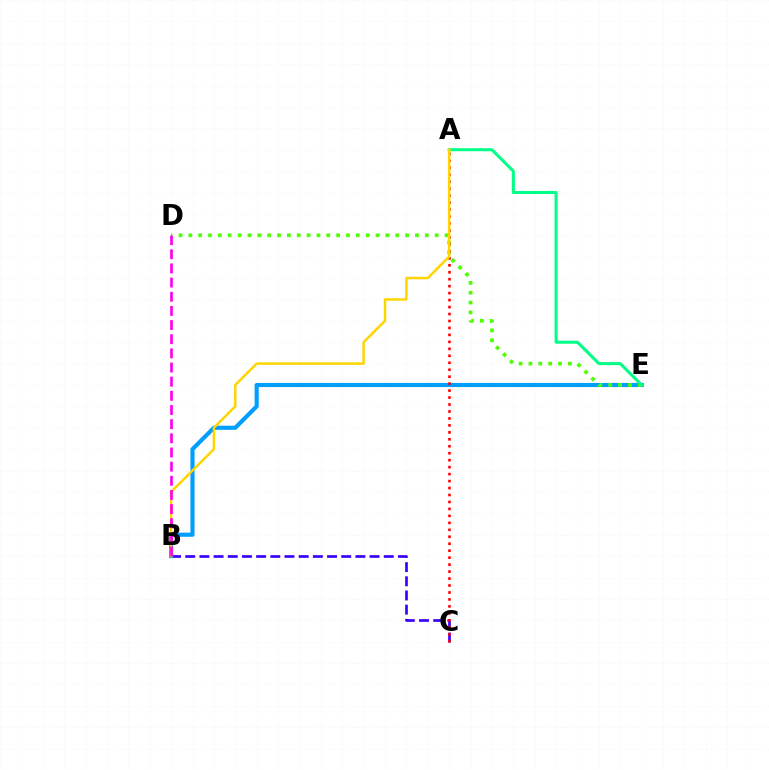{('B', 'C'): [{'color': '#3700ff', 'line_style': 'dashed', 'thickness': 1.93}], ('B', 'E'): [{'color': '#009eff', 'line_style': 'solid', 'thickness': 2.97}], ('D', 'E'): [{'color': '#4fff00', 'line_style': 'dotted', 'thickness': 2.68}], ('A', 'E'): [{'color': '#00ff86', 'line_style': 'solid', 'thickness': 2.18}], ('A', 'C'): [{'color': '#ff0000', 'line_style': 'dotted', 'thickness': 1.89}], ('A', 'B'): [{'color': '#ffd500', 'line_style': 'solid', 'thickness': 1.78}], ('B', 'D'): [{'color': '#ff00ed', 'line_style': 'dashed', 'thickness': 1.92}]}